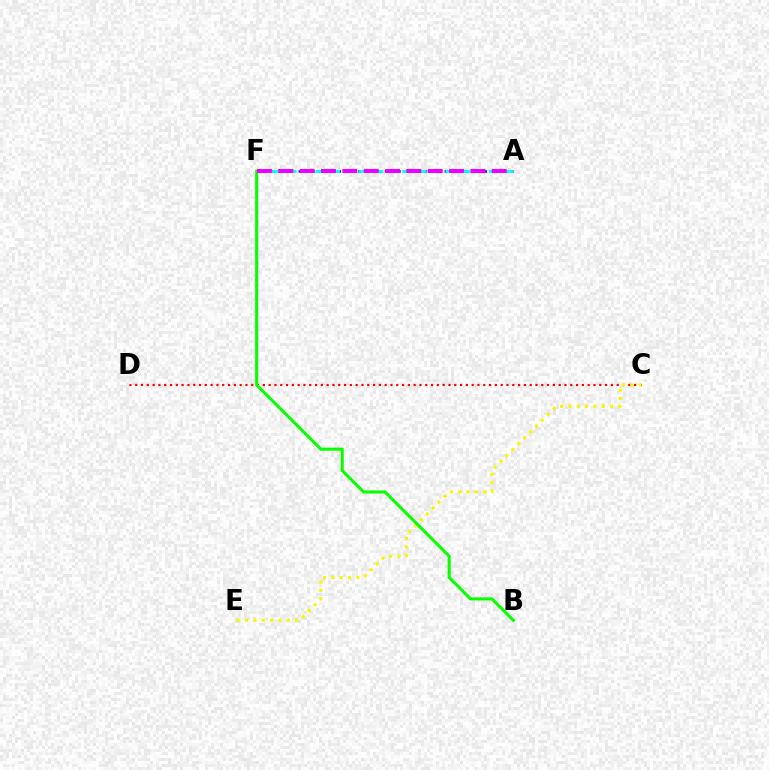{('C', 'D'): [{'color': '#ff0000', 'line_style': 'dotted', 'thickness': 1.58}], ('A', 'F'): [{'color': '#0010ff', 'line_style': 'dotted', 'thickness': 1.8}, {'color': '#00fff6', 'line_style': 'dashed', 'thickness': 1.96}, {'color': '#ee00ff', 'line_style': 'dashed', 'thickness': 2.9}], ('C', 'E'): [{'color': '#fcf500', 'line_style': 'dotted', 'thickness': 2.26}], ('B', 'F'): [{'color': '#08ff00', 'line_style': 'solid', 'thickness': 2.21}]}